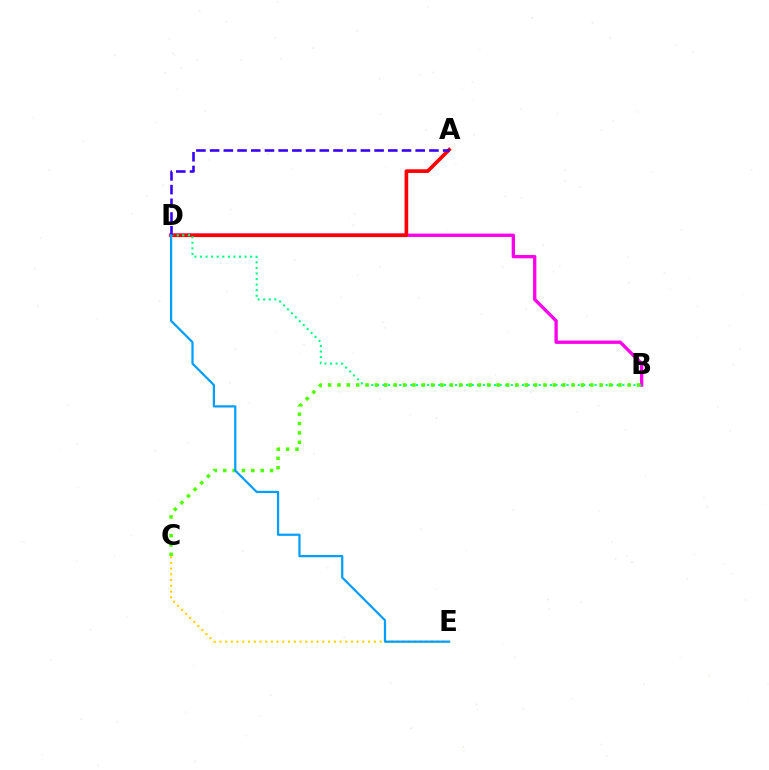{('B', 'D'): [{'color': '#ff00ed', 'line_style': 'solid', 'thickness': 2.39}, {'color': '#00ff86', 'line_style': 'dotted', 'thickness': 1.52}], ('C', 'E'): [{'color': '#ffd500', 'line_style': 'dotted', 'thickness': 1.55}], ('A', 'D'): [{'color': '#ff0000', 'line_style': 'solid', 'thickness': 2.62}, {'color': '#3700ff', 'line_style': 'dashed', 'thickness': 1.86}], ('B', 'C'): [{'color': '#4fff00', 'line_style': 'dotted', 'thickness': 2.54}], ('D', 'E'): [{'color': '#009eff', 'line_style': 'solid', 'thickness': 1.6}]}